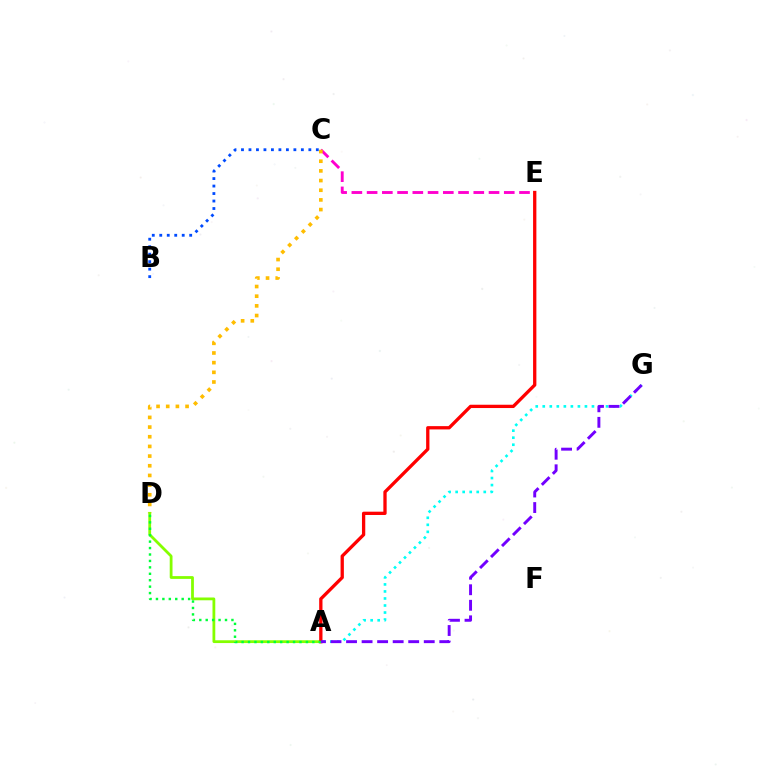{('C', 'E'): [{'color': '#ff00cf', 'line_style': 'dashed', 'thickness': 2.07}], ('C', 'D'): [{'color': '#ffbd00', 'line_style': 'dotted', 'thickness': 2.63}], ('A', 'D'): [{'color': '#84ff00', 'line_style': 'solid', 'thickness': 2.0}, {'color': '#00ff39', 'line_style': 'dotted', 'thickness': 1.75}], ('A', 'E'): [{'color': '#ff0000', 'line_style': 'solid', 'thickness': 2.38}], ('A', 'G'): [{'color': '#00fff6', 'line_style': 'dotted', 'thickness': 1.91}, {'color': '#7200ff', 'line_style': 'dashed', 'thickness': 2.11}], ('B', 'C'): [{'color': '#004bff', 'line_style': 'dotted', 'thickness': 2.03}]}